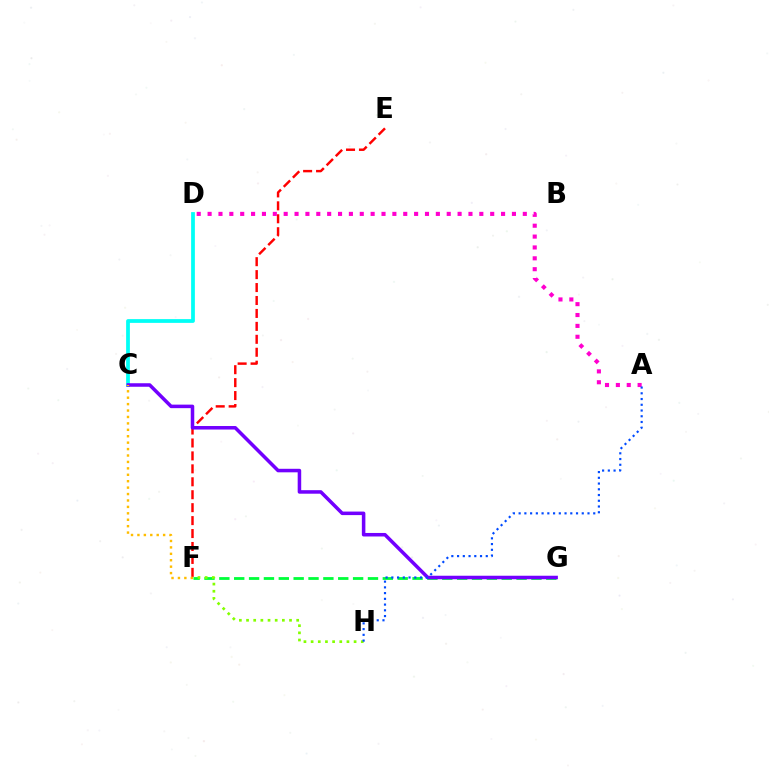{('F', 'G'): [{'color': '#00ff39', 'line_style': 'dashed', 'thickness': 2.02}], ('F', 'H'): [{'color': '#84ff00', 'line_style': 'dotted', 'thickness': 1.95}], ('C', 'D'): [{'color': '#00fff6', 'line_style': 'solid', 'thickness': 2.71}], ('E', 'F'): [{'color': '#ff0000', 'line_style': 'dashed', 'thickness': 1.76}], ('C', 'G'): [{'color': '#7200ff', 'line_style': 'solid', 'thickness': 2.54}], ('A', 'D'): [{'color': '#ff00cf', 'line_style': 'dotted', 'thickness': 2.95}], ('C', 'F'): [{'color': '#ffbd00', 'line_style': 'dotted', 'thickness': 1.75}], ('A', 'H'): [{'color': '#004bff', 'line_style': 'dotted', 'thickness': 1.56}]}